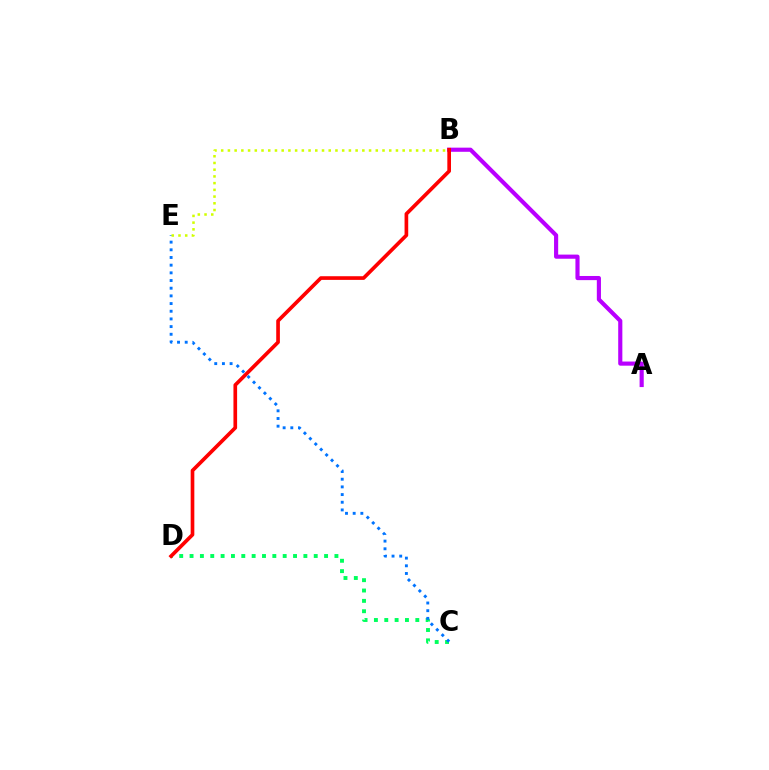{('C', 'D'): [{'color': '#00ff5c', 'line_style': 'dotted', 'thickness': 2.81}], ('A', 'B'): [{'color': '#b900ff', 'line_style': 'solid', 'thickness': 2.98}], ('C', 'E'): [{'color': '#0074ff', 'line_style': 'dotted', 'thickness': 2.09}], ('B', 'D'): [{'color': '#ff0000', 'line_style': 'solid', 'thickness': 2.64}], ('B', 'E'): [{'color': '#d1ff00', 'line_style': 'dotted', 'thickness': 1.83}]}